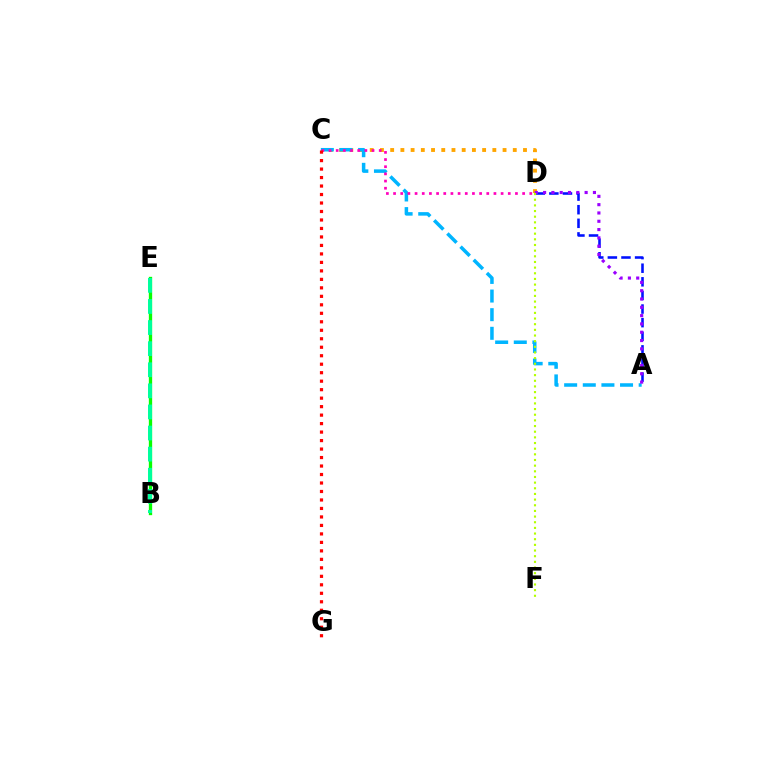{('A', 'D'): [{'color': '#0010ff', 'line_style': 'dashed', 'thickness': 1.85}, {'color': '#9b00ff', 'line_style': 'dotted', 'thickness': 2.26}], ('C', 'D'): [{'color': '#ffa500', 'line_style': 'dotted', 'thickness': 2.78}, {'color': '#ff00bd', 'line_style': 'dotted', 'thickness': 1.95}], ('A', 'C'): [{'color': '#00b5ff', 'line_style': 'dashed', 'thickness': 2.53}], ('B', 'E'): [{'color': '#08ff00', 'line_style': 'solid', 'thickness': 2.39}, {'color': '#00ff9d', 'line_style': 'dashed', 'thickness': 2.87}], ('D', 'F'): [{'color': '#b3ff00', 'line_style': 'dotted', 'thickness': 1.54}], ('C', 'G'): [{'color': '#ff0000', 'line_style': 'dotted', 'thickness': 2.31}]}